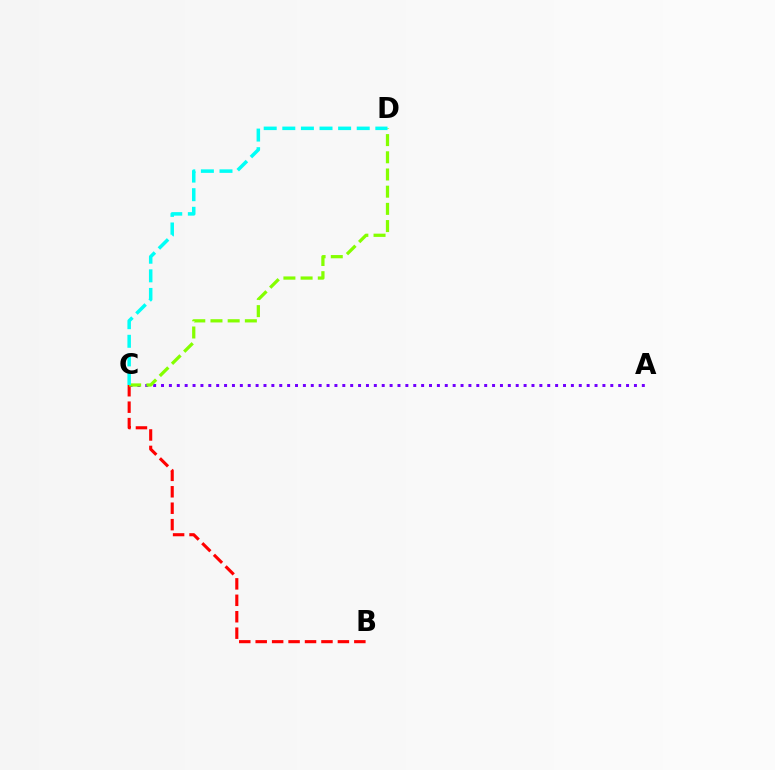{('A', 'C'): [{'color': '#7200ff', 'line_style': 'dotted', 'thickness': 2.14}], ('B', 'C'): [{'color': '#ff0000', 'line_style': 'dashed', 'thickness': 2.23}], ('C', 'D'): [{'color': '#84ff00', 'line_style': 'dashed', 'thickness': 2.34}, {'color': '#00fff6', 'line_style': 'dashed', 'thickness': 2.53}]}